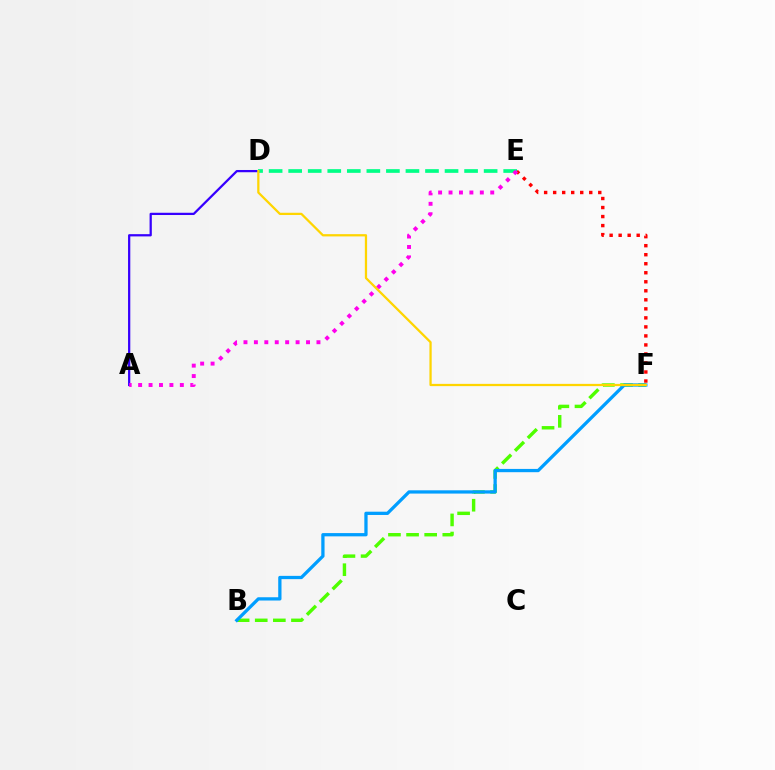{('E', 'F'): [{'color': '#ff0000', 'line_style': 'dotted', 'thickness': 2.45}], ('B', 'F'): [{'color': '#4fff00', 'line_style': 'dashed', 'thickness': 2.46}, {'color': '#009eff', 'line_style': 'solid', 'thickness': 2.35}], ('A', 'D'): [{'color': '#3700ff', 'line_style': 'solid', 'thickness': 1.62}], ('D', 'E'): [{'color': '#00ff86', 'line_style': 'dashed', 'thickness': 2.66}], ('A', 'E'): [{'color': '#ff00ed', 'line_style': 'dotted', 'thickness': 2.83}], ('D', 'F'): [{'color': '#ffd500', 'line_style': 'solid', 'thickness': 1.62}]}